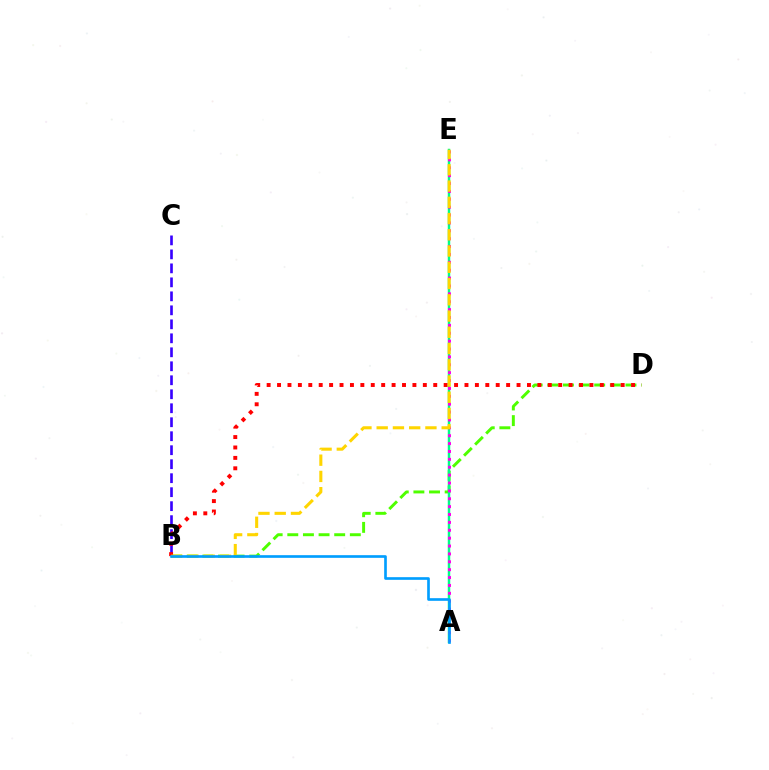{('B', 'D'): [{'color': '#4fff00', 'line_style': 'dashed', 'thickness': 2.12}, {'color': '#ff0000', 'line_style': 'dotted', 'thickness': 2.83}], ('A', 'E'): [{'color': '#00ff86', 'line_style': 'solid', 'thickness': 1.78}, {'color': '#ff00ed', 'line_style': 'dotted', 'thickness': 2.14}], ('B', 'C'): [{'color': '#3700ff', 'line_style': 'dashed', 'thickness': 1.9}], ('B', 'E'): [{'color': '#ffd500', 'line_style': 'dashed', 'thickness': 2.21}], ('A', 'B'): [{'color': '#009eff', 'line_style': 'solid', 'thickness': 1.9}]}